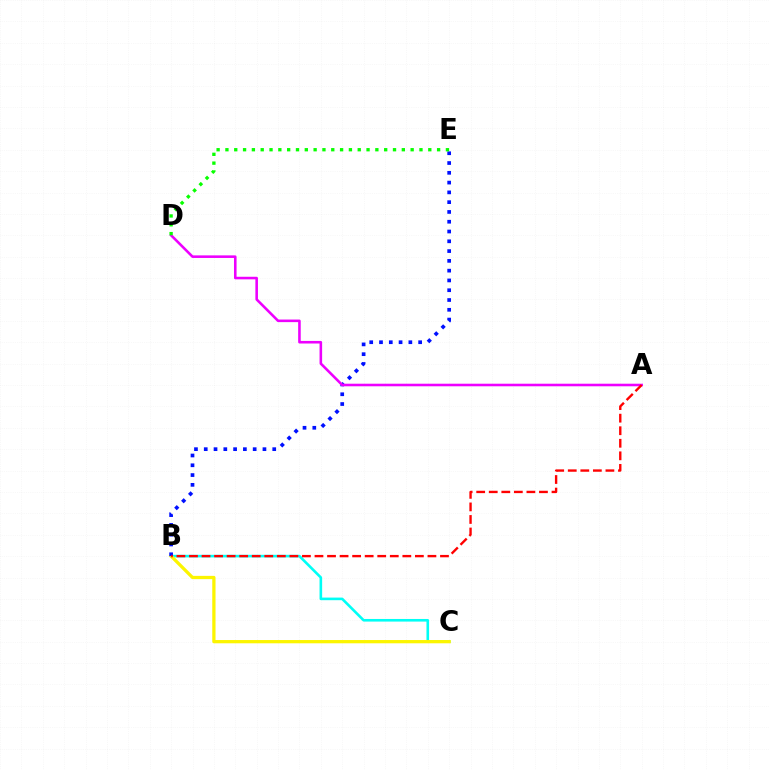{('B', 'C'): [{'color': '#00fff6', 'line_style': 'solid', 'thickness': 1.88}, {'color': '#fcf500', 'line_style': 'solid', 'thickness': 2.35}], ('B', 'E'): [{'color': '#0010ff', 'line_style': 'dotted', 'thickness': 2.66}], ('A', 'D'): [{'color': '#ee00ff', 'line_style': 'solid', 'thickness': 1.86}], ('D', 'E'): [{'color': '#08ff00', 'line_style': 'dotted', 'thickness': 2.4}], ('A', 'B'): [{'color': '#ff0000', 'line_style': 'dashed', 'thickness': 1.7}]}